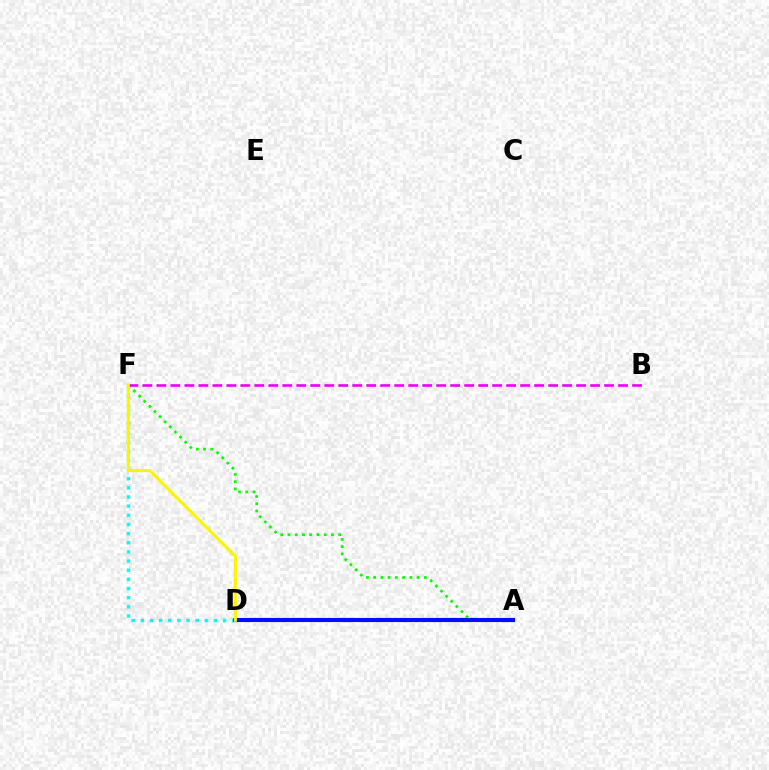{('A', 'F'): [{'color': '#08ff00', 'line_style': 'dotted', 'thickness': 1.97}], ('D', 'F'): [{'color': '#00fff6', 'line_style': 'dotted', 'thickness': 2.49}, {'color': '#fcf500', 'line_style': 'solid', 'thickness': 2.24}], ('B', 'F'): [{'color': '#ee00ff', 'line_style': 'dashed', 'thickness': 1.9}], ('A', 'D'): [{'color': '#ff0000', 'line_style': 'dotted', 'thickness': 2.18}, {'color': '#0010ff', 'line_style': 'solid', 'thickness': 2.96}]}